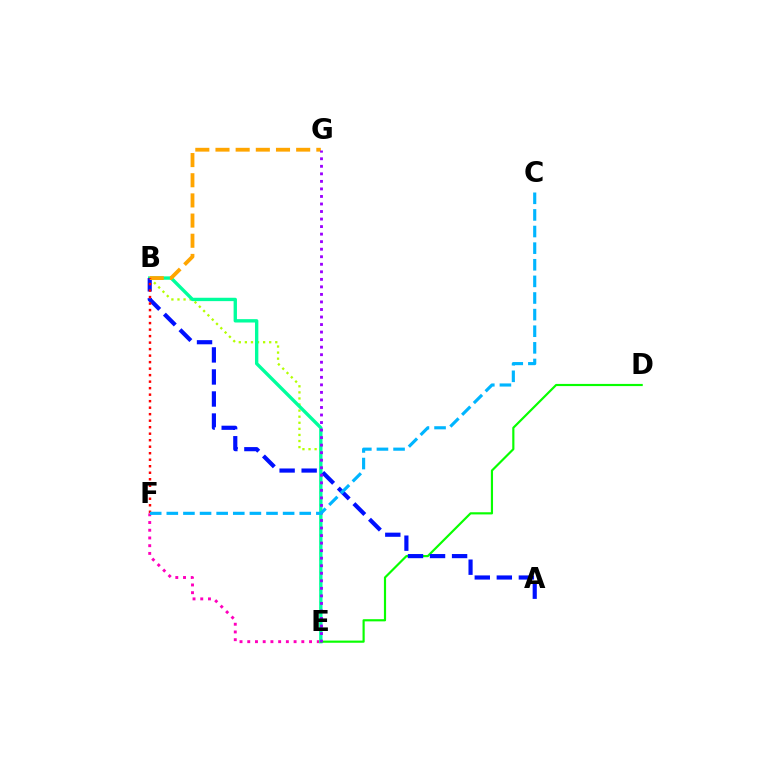{('E', 'F'): [{'color': '#ff00bd', 'line_style': 'dotted', 'thickness': 2.1}], ('B', 'E'): [{'color': '#b3ff00', 'line_style': 'dotted', 'thickness': 1.65}, {'color': '#00ff9d', 'line_style': 'solid', 'thickness': 2.42}], ('D', 'E'): [{'color': '#08ff00', 'line_style': 'solid', 'thickness': 1.56}], ('A', 'B'): [{'color': '#0010ff', 'line_style': 'dashed', 'thickness': 2.99}], ('B', 'G'): [{'color': '#ffa500', 'line_style': 'dashed', 'thickness': 2.74}], ('B', 'F'): [{'color': '#ff0000', 'line_style': 'dotted', 'thickness': 1.77}], ('E', 'G'): [{'color': '#9b00ff', 'line_style': 'dotted', 'thickness': 2.05}], ('C', 'F'): [{'color': '#00b5ff', 'line_style': 'dashed', 'thickness': 2.26}]}